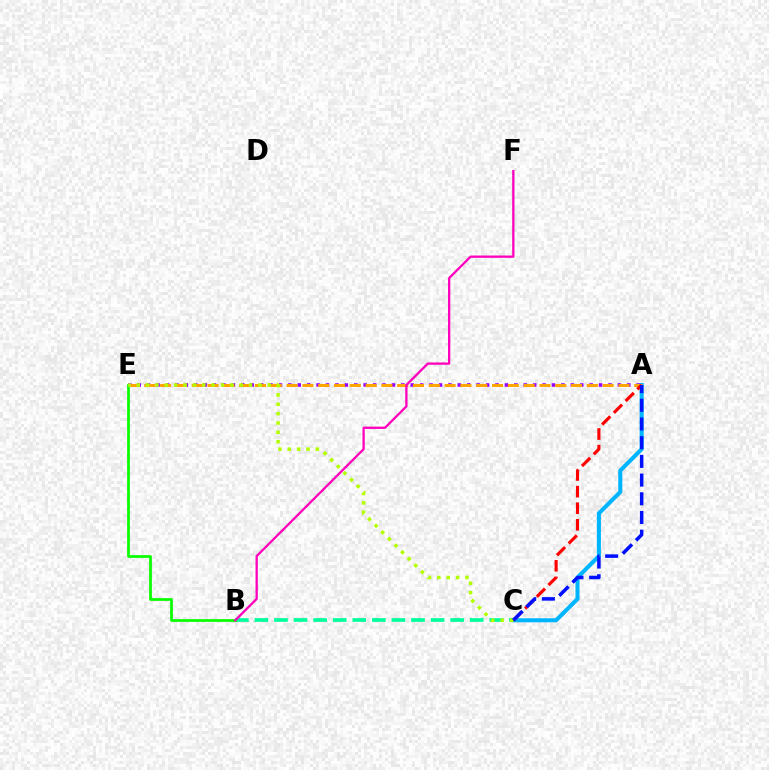{('A', 'E'): [{'color': '#9b00ff', 'line_style': 'dotted', 'thickness': 2.56}, {'color': '#ffa500', 'line_style': 'dashed', 'thickness': 2.15}], ('B', 'C'): [{'color': '#00ff9d', 'line_style': 'dashed', 'thickness': 2.66}], ('B', 'E'): [{'color': '#08ff00', 'line_style': 'solid', 'thickness': 1.97}], ('A', 'C'): [{'color': '#00b5ff', 'line_style': 'solid', 'thickness': 2.93}, {'color': '#ff0000', 'line_style': 'dashed', 'thickness': 2.26}, {'color': '#0010ff', 'line_style': 'dashed', 'thickness': 2.54}], ('C', 'E'): [{'color': '#b3ff00', 'line_style': 'dotted', 'thickness': 2.54}], ('B', 'F'): [{'color': '#ff00bd', 'line_style': 'solid', 'thickness': 1.65}]}